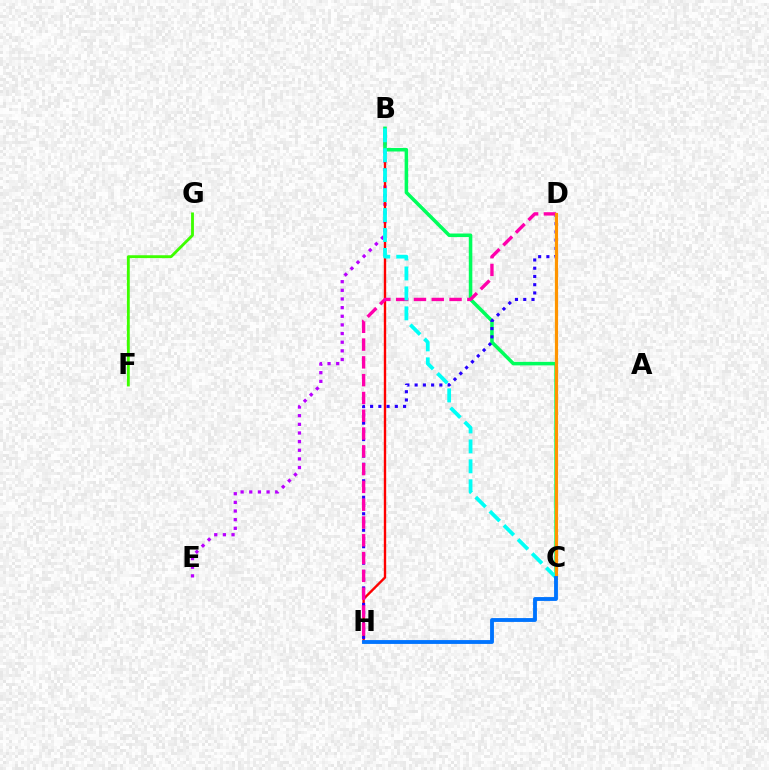{('B', 'E'): [{'color': '#b900ff', 'line_style': 'dotted', 'thickness': 2.35}], ('F', 'G'): [{'color': '#3dff00', 'line_style': 'solid', 'thickness': 2.05}], ('C', 'D'): [{'color': '#d1ff00', 'line_style': 'solid', 'thickness': 1.53}, {'color': '#ff9400', 'line_style': 'solid', 'thickness': 2.28}], ('B', 'H'): [{'color': '#ff0000', 'line_style': 'solid', 'thickness': 1.71}], ('B', 'C'): [{'color': '#00ff5c', 'line_style': 'solid', 'thickness': 2.55}, {'color': '#00fff6', 'line_style': 'dashed', 'thickness': 2.71}], ('D', 'H'): [{'color': '#2500ff', 'line_style': 'dotted', 'thickness': 2.24}, {'color': '#ff00ac', 'line_style': 'dashed', 'thickness': 2.42}], ('C', 'H'): [{'color': '#0074ff', 'line_style': 'solid', 'thickness': 2.77}]}